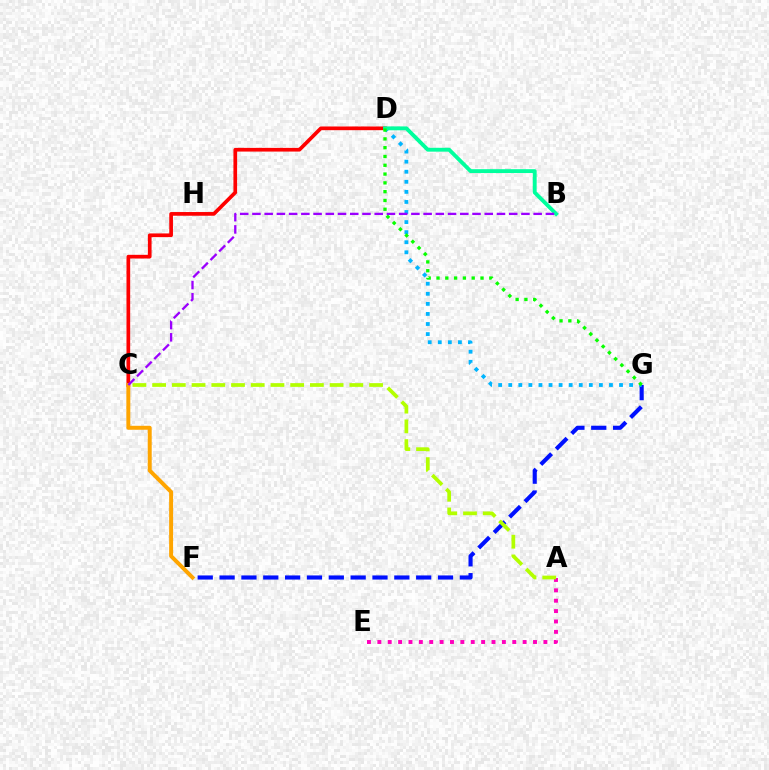{('F', 'G'): [{'color': '#0010ff', 'line_style': 'dashed', 'thickness': 2.97}], ('C', 'D'): [{'color': '#ff0000', 'line_style': 'solid', 'thickness': 2.66}], ('D', 'G'): [{'color': '#00b5ff', 'line_style': 'dotted', 'thickness': 2.74}, {'color': '#08ff00', 'line_style': 'dotted', 'thickness': 2.39}], ('A', 'E'): [{'color': '#ff00bd', 'line_style': 'dotted', 'thickness': 2.82}], ('A', 'C'): [{'color': '#b3ff00', 'line_style': 'dashed', 'thickness': 2.68}], ('C', 'F'): [{'color': '#ffa500', 'line_style': 'solid', 'thickness': 2.85}], ('B', 'D'): [{'color': '#00ff9d', 'line_style': 'solid', 'thickness': 2.78}], ('B', 'C'): [{'color': '#9b00ff', 'line_style': 'dashed', 'thickness': 1.66}]}